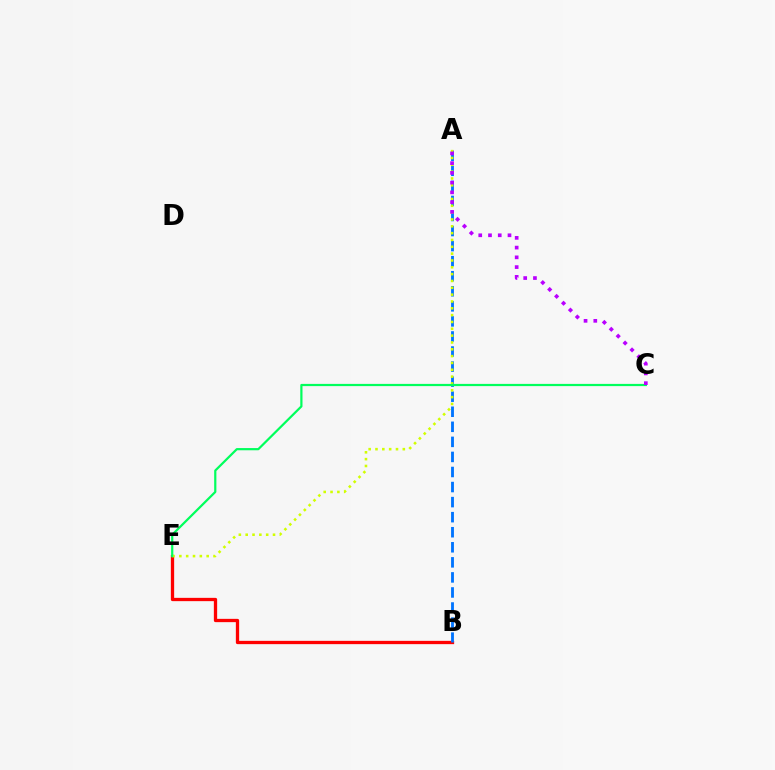{('B', 'E'): [{'color': '#ff0000', 'line_style': 'solid', 'thickness': 2.37}], ('A', 'B'): [{'color': '#0074ff', 'line_style': 'dashed', 'thickness': 2.05}], ('A', 'E'): [{'color': '#d1ff00', 'line_style': 'dotted', 'thickness': 1.86}], ('C', 'E'): [{'color': '#00ff5c', 'line_style': 'solid', 'thickness': 1.59}], ('A', 'C'): [{'color': '#b900ff', 'line_style': 'dotted', 'thickness': 2.65}]}